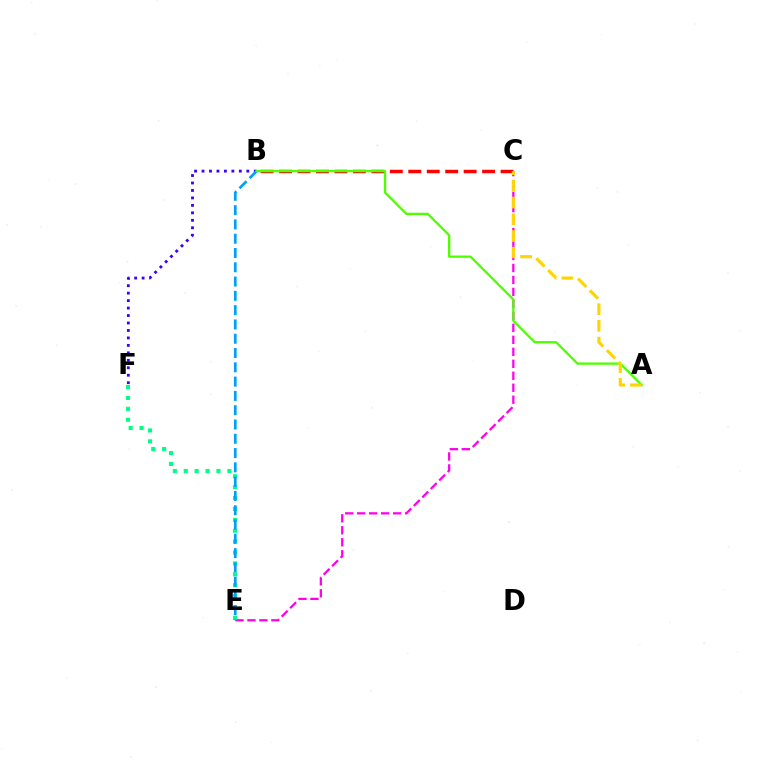{('C', 'E'): [{'color': '#ff00ed', 'line_style': 'dashed', 'thickness': 1.63}], ('B', 'F'): [{'color': '#3700ff', 'line_style': 'dotted', 'thickness': 2.03}], ('E', 'F'): [{'color': '#00ff86', 'line_style': 'dotted', 'thickness': 2.96}], ('B', 'E'): [{'color': '#009eff', 'line_style': 'dashed', 'thickness': 1.94}], ('B', 'C'): [{'color': '#ff0000', 'line_style': 'dashed', 'thickness': 2.51}], ('A', 'B'): [{'color': '#4fff00', 'line_style': 'solid', 'thickness': 1.67}], ('A', 'C'): [{'color': '#ffd500', 'line_style': 'dashed', 'thickness': 2.27}]}